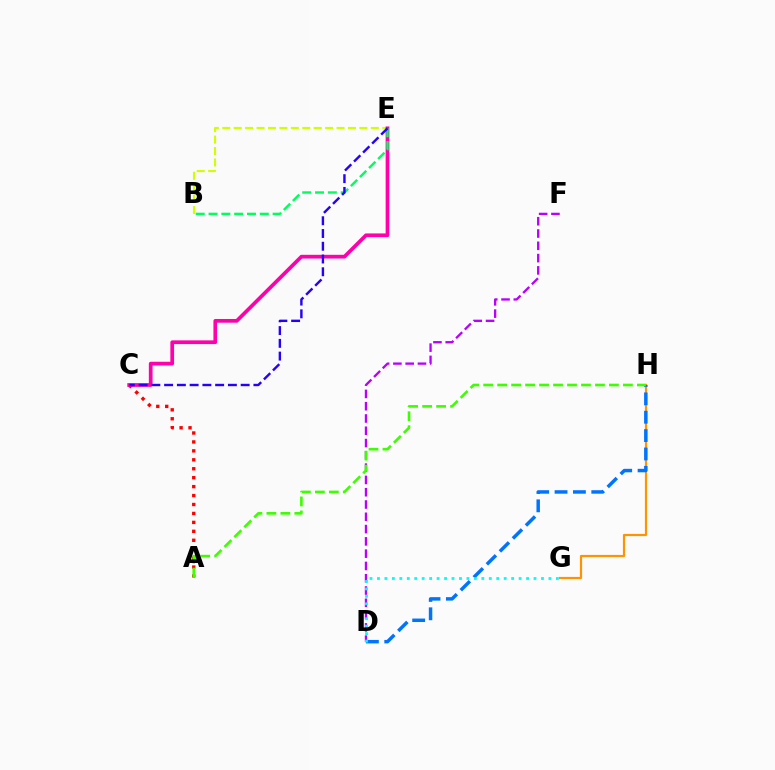{('A', 'C'): [{'color': '#ff0000', 'line_style': 'dotted', 'thickness': 2.43}], ('B', 'E'): [{'color': '#d1ff00', 'line_style': 'dashed', 'thickness': 1.55}, {'color': '#00ff5c', 'line_style': 'dashed', 'thickness': 1.74}], ('C', 'E'): [{'color': '#ff00ac', 'line_style': 'solid', 'thickness': 2.67}, {'color': '#2500ff', 'line_style': 'dashed', 'thickness': 1.73}], ('D', 'F'): [{'color': '#b900ff', 'line_style': 'dashed', 'thickness': 1.67}], ('G', 'H'): [{'color': '#ff9400', 'line_style': 'solid', 'thickness': 1.58}], ('D', 'H'): [{'color': '#0074ff', 'line_style': 'dashed', 'thickness': 2.5}], ('D', 'G'): [{'color': '#00fff6', 'line_style': 'dotted', 'thickness': 2.03}], ('A', 'H'): [{'color': '#3dff00', 'line_style': 'dashed', 'thickness': 1.9}]}